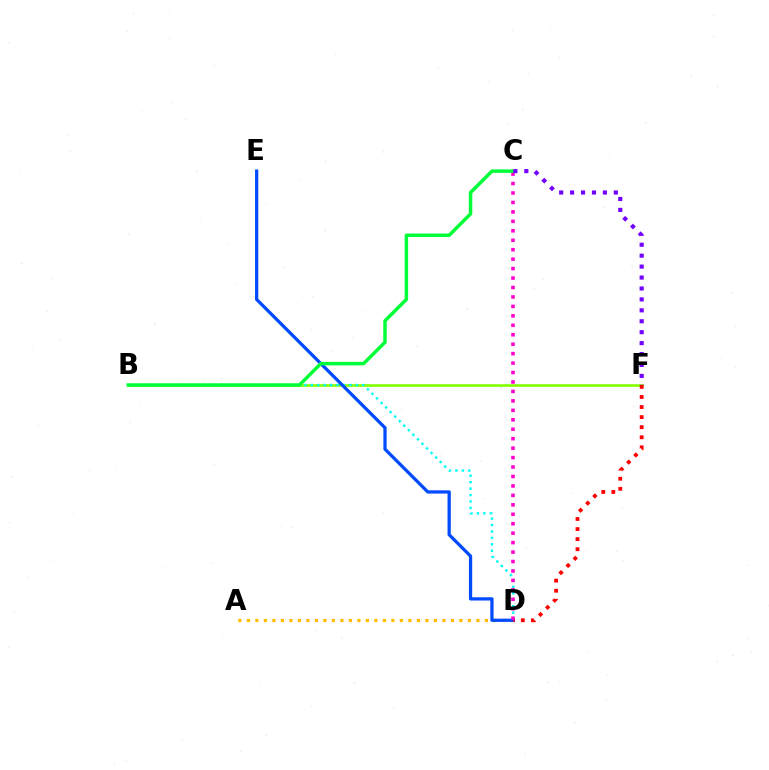{('A', 'D'): [{'color': '#ffbd00', 'line_style': 'dotted', 'thickness': 2.31}], ('B', 'F'): [{'color': '#84ff00', 'line_style': 'solid', 'thickness': 1.89}], ('B', 'D'): [{'color': '#00fff6', 'line_style': 'dotted', 'thickness': 1.75}], ('D', 'E'): [{'color': '#004bff', 'line_style': 'solid', 'thickness': 2.35}], ('D', 'F'): [{'color': '#ff0000', 'line_style': 'dotted', 'thickness': 2.74}], ('C', 'D'): [{'color': '#ff00cf', 'line_style': 'dotted', 'thickness': 2.57}], ('B', 'C'): [{'color': '#00ff39', 'line_style': 'solid', 'thickness': 2.5}], ('C', 'F'): [{'color': '#7200ff', 'line_style': 'dotted', 'thickness': 2.97}]}